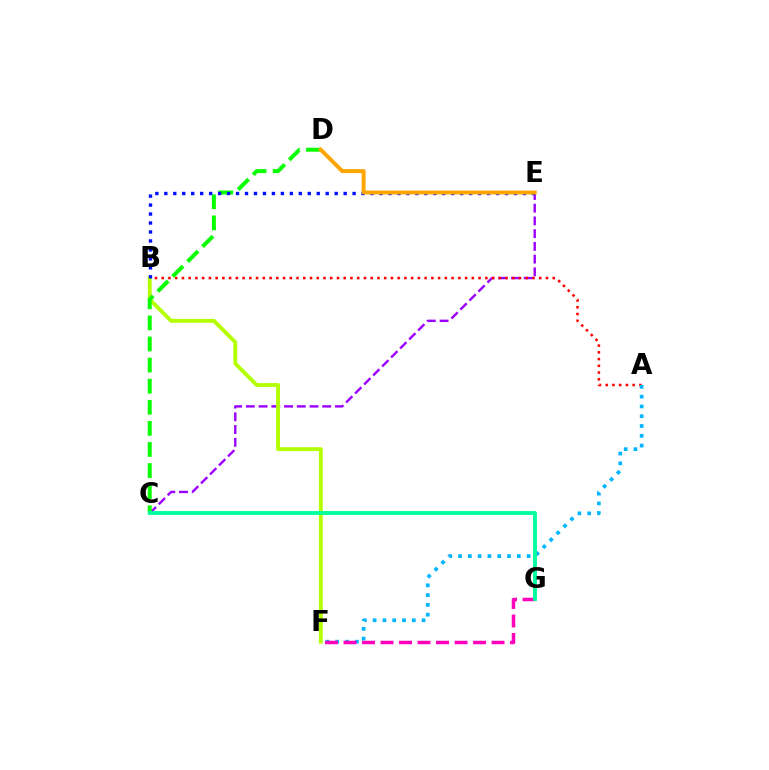{('C', 'E'): [{'color': '#9b00ff', 'line_style': 'dashed', 'thickness': 1.73}], ('A', 'B'): [{'color': '#ff0000', 'line_style': 'dotted', 'thickness': 1.83}], ('A', 'F'): [{'color': '#00b5ff', 'line_style': 'dotted', 'thickness': 2.66}], ('B', 'F'): [{'color': '#b3ff00', 'line_style': 'solid', 'thickness': 2.79}], ('C', 'D'): [{'color': '#08ff00', 'line_style': 'dashed', 'thickness': 2.87}], ('B', 'E'): [{'color': '#0010ff', 'line_style': 'dotted', 'thickness': 2.44}], ('F', 'G'): [{'color': '#ff00bd', 'line_style': 'dashed', 'thickness': 2.51}], ('D', 'E'): [{'color': '#ffa500', 'line_style': 'solid', 'thickness': 2.84}], ('C', 'G'): [{'color': '#00ff9d', 'line_style': 'solid', 'thickness': 2.8}]}